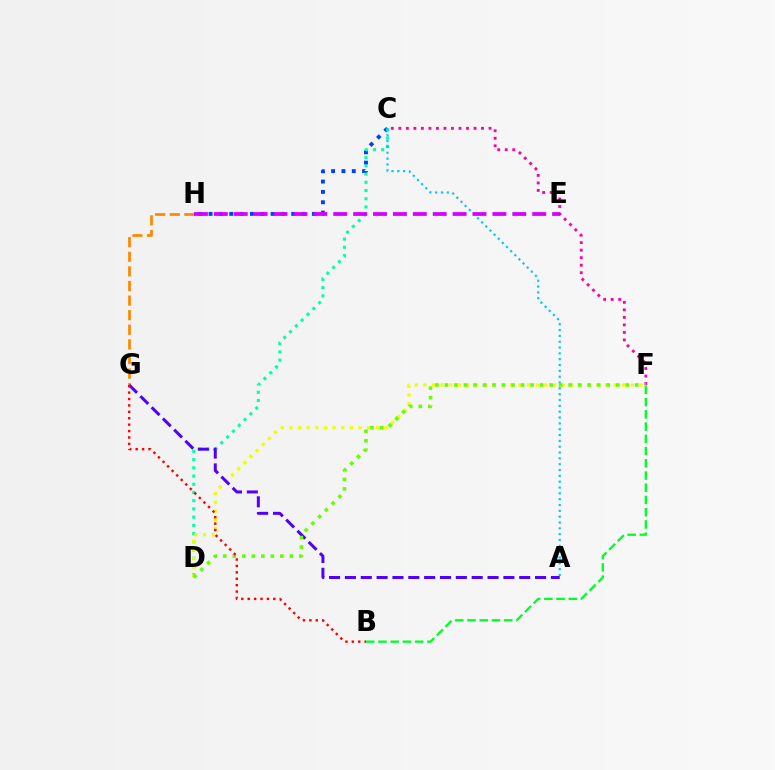{('C', 'H'): [{'color': '#003fff', 'line_style': 'dotted', 'thickness': 2.81}], ('C', 'D'): [{'color': '#00ffaf', 'line_style': 'dotted', 'thickness': 2.23}], ('G', 'H'): [{'color': '#ff8800', 'line_style': 'dashed', 'thickness': 1.98}], ('D', 'F'): [{'color': '#eeff00', 'line_style': 'dotted', 'thickness': 2.35}, {'color': '#66ff00', 'line_style': 'dotted', 'thickness': 2.58}], ('C', 'F'): [{'color': '#ff00a0', 'line_style': 'dotted', 'thickness': 2.04}], ('A', 'C'): [{'color': '#00c7ff', 'line_style': 'dotted', 'thickness': 1.58}], ('B', 'F'): [{'color': '#00ff27', 'line_style': 'dashed', 'thickness': 1.66}], ('A', 'G'): [{'color': '#4f00ff', 'line_style': 'dashed', 'thickness': 2.15}], ('B', 'G'): [{'color': '#ff0000', 'line_style': 'dotted', 'thickness': 1.74}], ('E', 'H'): [{'color': '#d600ff', 'line_style': 'dashed', 'thickness': 2.7}]}